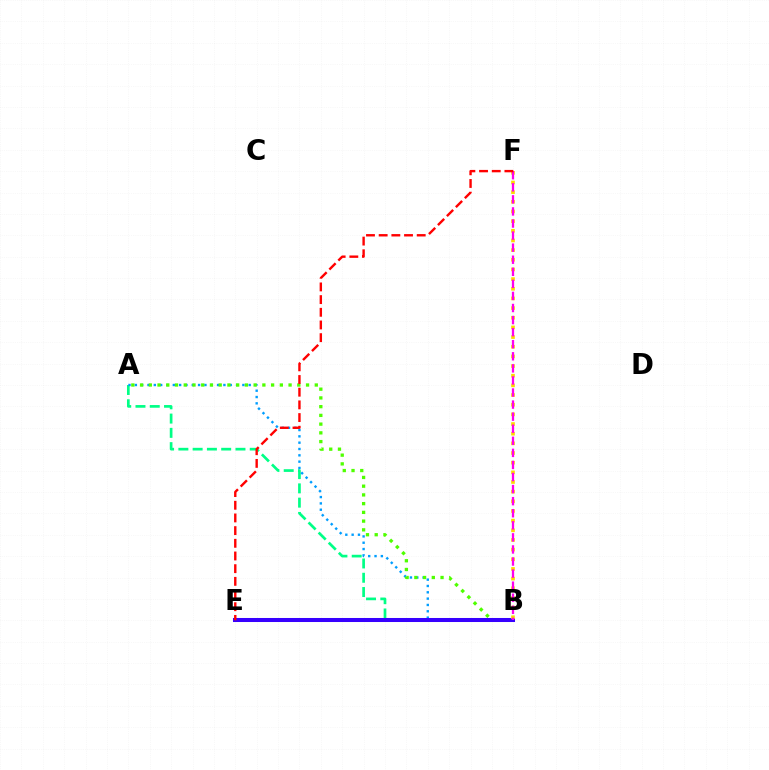{('A', 'B'): [{'color': '#00ff86', 'line_style': 'dashed', 'thickness': 1.94}, {'color': '#009eff', 'line_style': 'dotted', 'thickness': 1.72}, {'color': '#4fff00', 'line_style': 'dotted', 'thickness': 2.37}], ('B', 'E'): [{'color': '#3700ff', 'line_style': 'solid', 'thickness': 2.9}], ('B', 'F'): [{'color': '#ffd500', 'line_style': 'dotted', 'thickness': 2.63}, {'color': '#ff00ed', 'line_style': 'dashed', 'thickness': 1.64}], ('E', 'F'): [{'color': '#ff0000', 'line_style': 'dashed', 'thickness': 1.72}]}